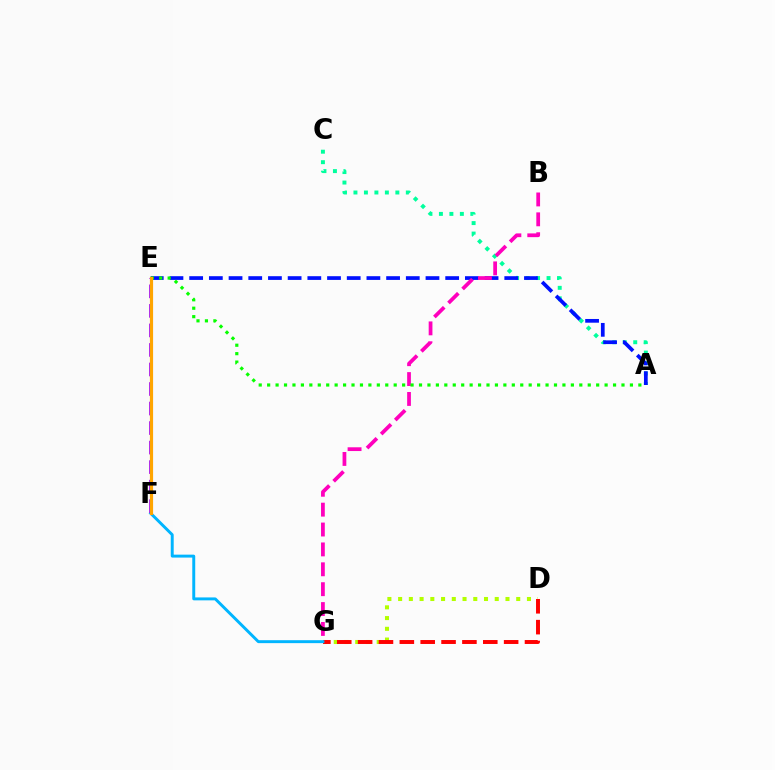{('A', 'C'): [{'color': '#00ff9d', 'line_style': 'dotted', 'thickness': 2.85}], ('D', 'G'): [{'color': '#b3ff00', 'line_style': 'dotted', 'thickness': 2.92}, {'color': '#ff0000', 'line_style': 'dashed', 'thickness': 2.83}], ('A', 'E'): [{'color': '#0010ff', 'line_style': 'dashed', 'thickness': 2.68}, {'color': '#08ff00', 'line_style': 'dotted', 'thickness': 2.29}], ('B', 'G'): [{'color': '#ff00bd', 'line_style': 'dashed', 'thickness': 2.7}], ('F', 'G'): [{'color': '#00b5ff', 'line_style': 'solid', 'thickness': 2.11}], ('E', 'F'): [{'color': '#9b00ff', 'line_style': 'dashed', 'thickness': 2.65}, {'color': '#ffa500', 'line_style': 'solid', 'thickness': 2.29}]}